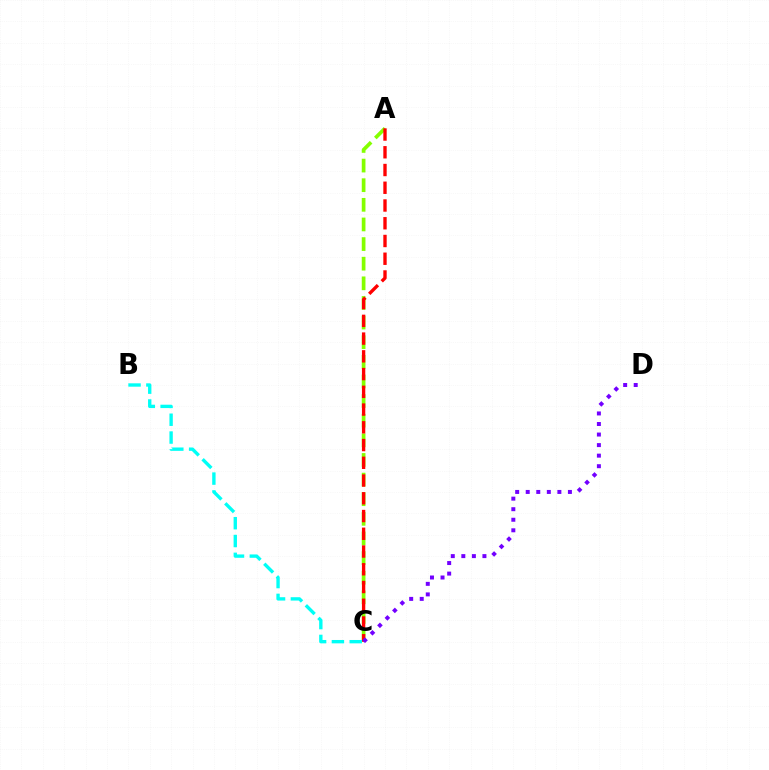{('A', 'C'): [{'color': '#84ff00', 'line_style': 'dashed', 'thickness': 2.67}, {'color': '#ff0000', 'line_style': 'dashed', 'thickness': 2.41}], ('B', 'C'): [{'color': '#00fff6', 'line_style': 'dashed', 'thickness': 2.42}], ('C', 'D'): [{'color': '#7200ff', 'line_style': 'dotted', 'thickness': 2.87}]}